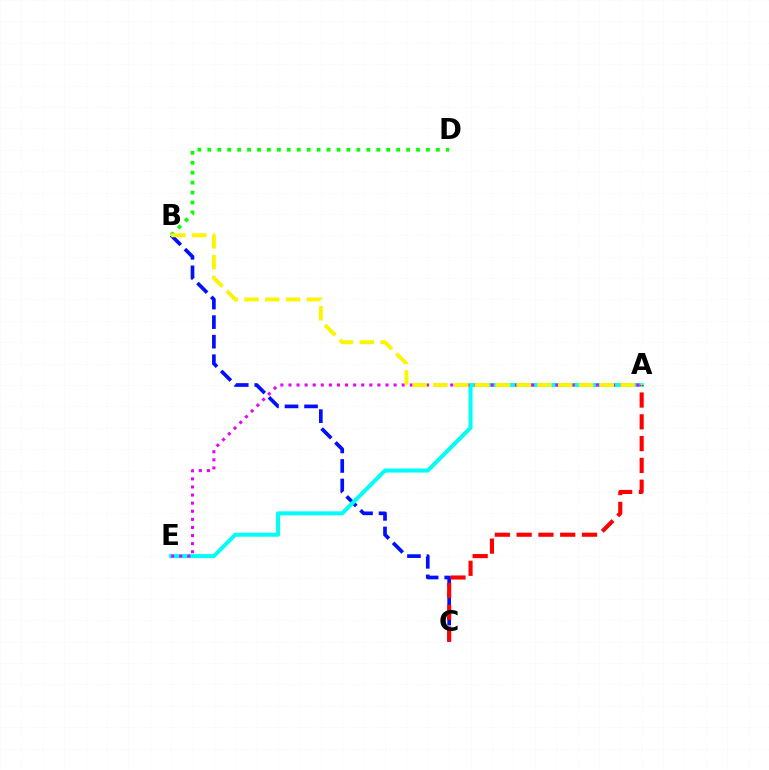{('B', 'C'): [{'color': '#0010ff', 'line_style': 'dashed', 'thickness': 2.66}], ('A', 'E'): [{'color': '#00fff6', 'line_style': 'solid', 'thickness': 2.9}, {'color': '#ee00ff', 'line_style': 'dotted', 'thickness': 2.2}], ('B', 'D'): [{'color': '#08ff00', 'line_style': 'dotted', 'thickness': 2.7}], ('A', 'C'): [{'color': '#ff0000', 'line_style': 'dashed', 'thickness': 2.96}], ('A', 'B'): [{'color': '#fcf500', 'line_style': 'dashed', 'thickness': 2.82}]}